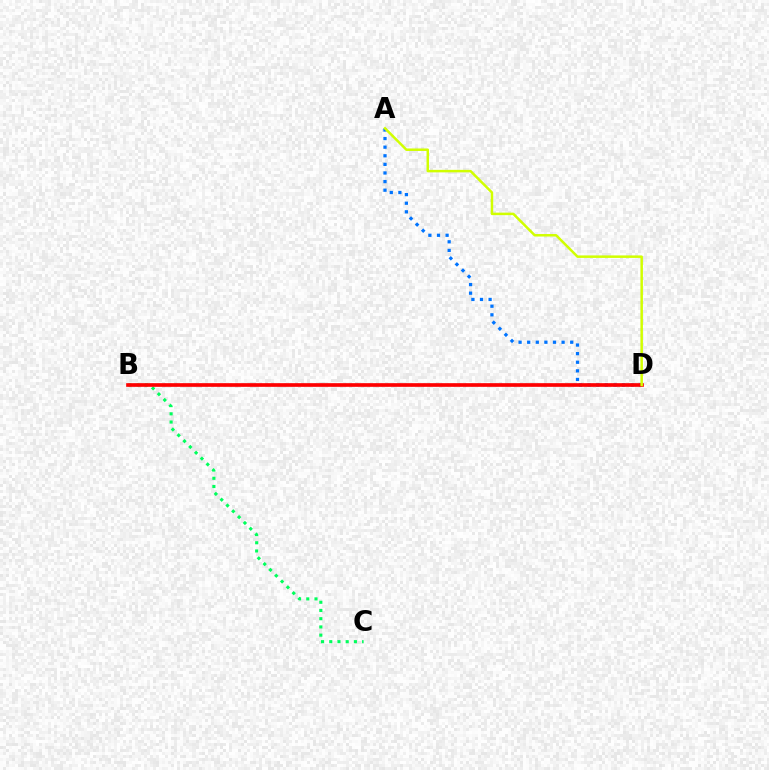{('B', 'D'): [{'color': '#b900ff', 'line_style': 'dotted', 'thickness': 1.64}, {'color': '#ff0000', 'line_style': 'solid', 'thickness': 2.63}], ('B', 'C'): [{'color': '#00ff5c', 'line_style': 'dotted', 'thickness': 2.23}], ('A', 'D'): [{'color': '#0074ff', 'line_style': 'dotted', 'thickness': 2.34}, {'color': '#d1ff00', 'line_style': 'solid', 'thickness': 1.8}]}